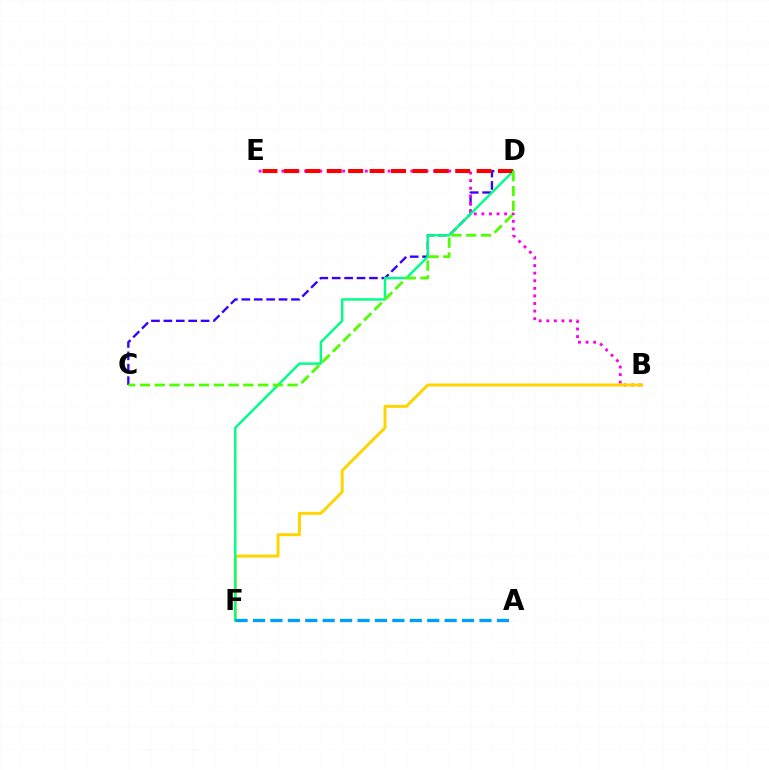{('C', 'D'): [{'color': '#3700ff', 'line_style': 'dashed', 'thickness': 1.69}, {'color': '#4fff00', 'line_style': 'dashed', 'thickness': 2.01}], ('B', 'E'): [{'color': '#ff00ed', 'line_style': 'dotted', 'thickness': 2.06}], ('B', 'F'): [{'color': '#ffd500', 'line_style': 'solid', 'thickness': 2.13}], ('D', 'F'): [{'color': '#00ff86', 'line_style': 'solid', 'thickness': 1.76}], ('D', 'E'): [{'color': '#ff0000', 'line_style': 'dashed', 'thickness': 2.91}], ('A', 'F'): [{'color': '#009eff', 'line_style': 'dashed', 'thickness': 2.37}]}